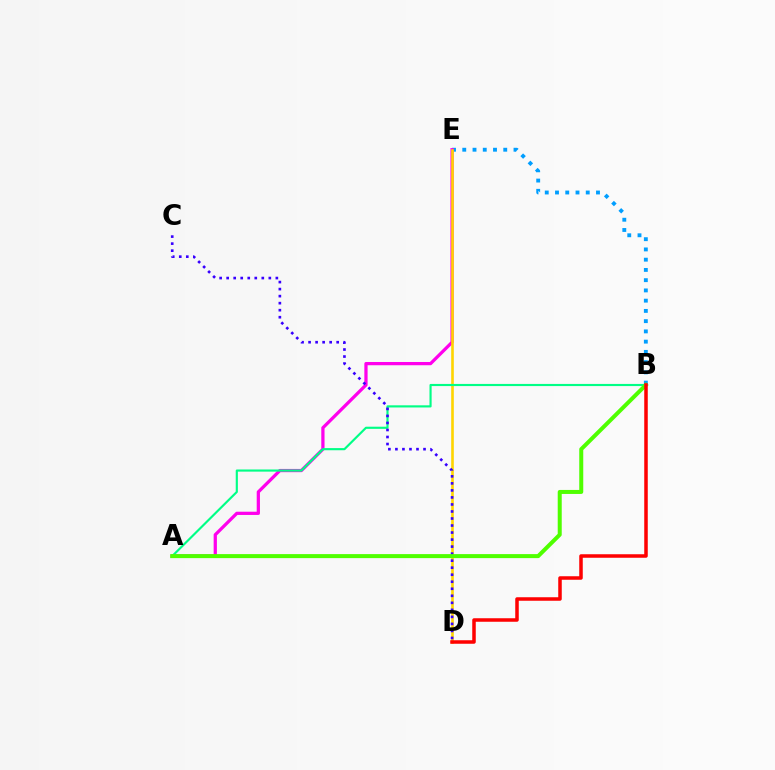{('B', 'E'): [{'color': '#009eff', 'line_style': 'dotted', 'thickness': 2.78}], ('A', 'E'): [{'color': '#ff00ed', 'line_style': 'solid', 'thickness': 2.34}], ('D', 'E'): [{'color': '#ffd500', 'line_style': 'solid', 'thickness': 1.89}], ('A', 'B'): [{'color': '#00ff86', 'line_style': 'solid', 'thickness': 1.55}, {'color': '#4fff00', 'line_style': 'solid', 'thickness': 2.89}], ('C', 'D'): [{'color': '#3700ff', 'line_style': 'dotted', 'thickness': 1.91}], ('B', 'D'): [{'color': '#ff0000', 'line_style': 'solid', 'thickness': 2.53}]}